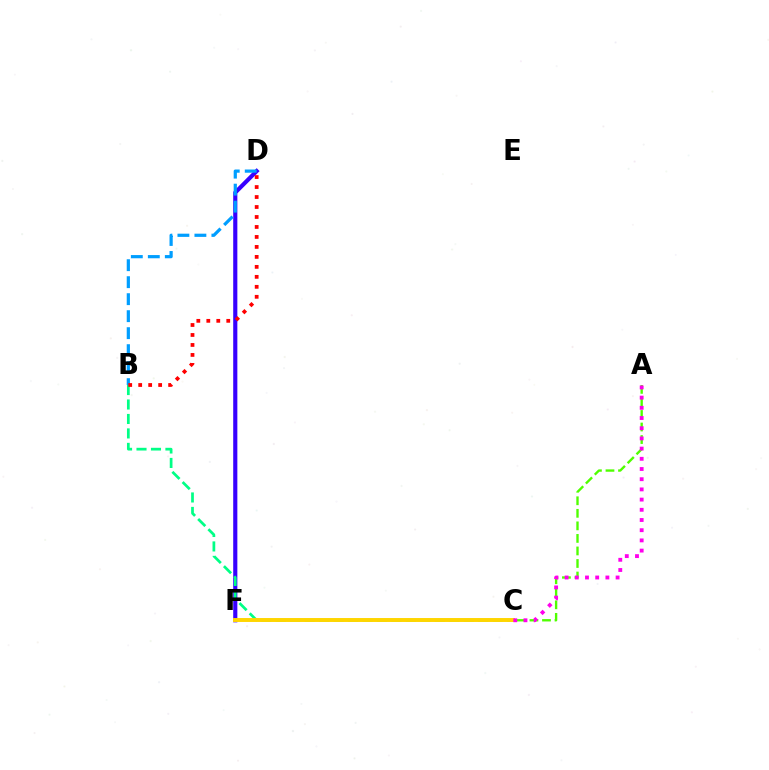{('D', 'F'): [{'color': '#3700ff', 'line_style': 'solid', 'thickness': 2.98}], ('A', 'C'): [{'color': '#4fff00', 'line_style': 'dashed', 'thickness': 1.7}, {'color': '#ff00ed', 'line_style': 'dotted', 'thickness': 2.77}], ('B', 'C'): [{'color': '#00ff86', 'line_style': 'dashed', 'thickness': 1.96}], ('B', 'D'): [{'color': '#009eff', 'line_style': 'dashed', 'thickness': 2.31}, {'color': '#ff0000', 'line_style': 'dotted', 'thickness': 2.71}], ('C', 'F'): [{'color': '#ffd500', 'line_style': 'solid', 'thickness': 2.83}]}